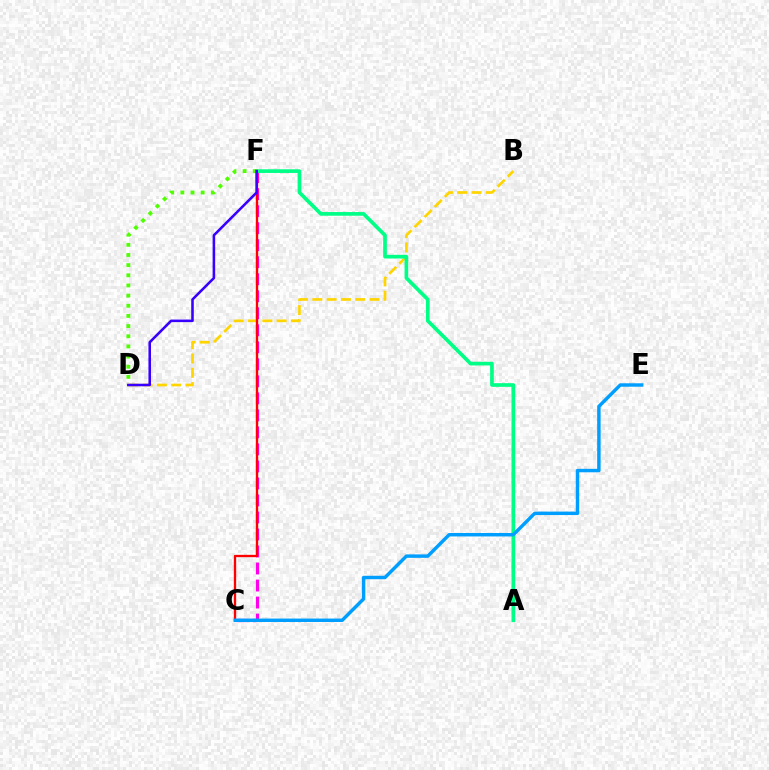{('B', 'D'): [{'color': '#ffd500', 'line_style': 'dashed', 'thickness': 1.94}], ('C', 'F'): [{'color': '#ff00ed', 'line_style': 'dashed', 'thickness': 2.31}, {'color': '#ff0000', 'line_style': 'solid', 'thickness': 1.67}], ('A', 'F'): [{'color': '#00ff86', 'line_style': 'solid', 'thickness': 2.64}], ('C', 'E'): [{'color': '#009eff', 'line_style': 'solid', 'thickness': 2.47}], ('D', 'F'): [{'color': '#4fff00', 'line_style': 'dotted', 'thickness': 2.76}, {'color': '#3700ff', 'line_style': 'solid', 'thickness': 1.85}]}